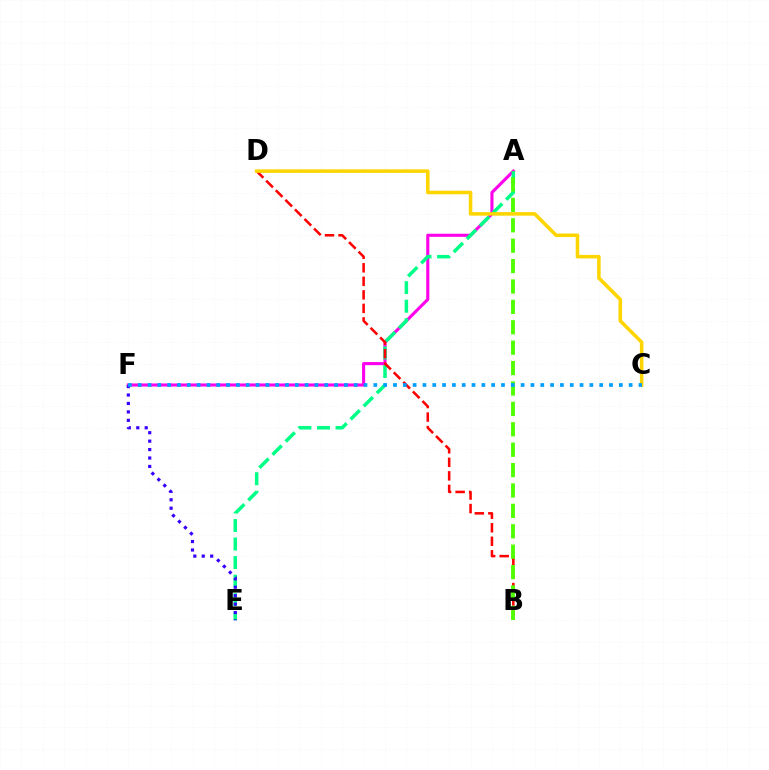{('A', 'F'): [{'color': '#ff00ed', 'line_style': 'solid', 'thickness': 2.23}], ('A', 'E'): [{'color': '#00ff86', 'line_style': 'dashed', 'thickness': 2.52}], ('B', 'D'): [{'color': '#ff0000', 'line_style': 'dashed', 'thickness': 1.84}], ('C', 'D'): [{'color': '#ffd500', 'line_style': 'solid', 'thickness': 2.55}], ('A', 'B'): [{'color': '#4fff00', 'line_style': 'dashed', 'thickness': 2.77}], ('E', 'F'): [{'color': '#3700ff', 'line_style': 'dotted', 'thickness': 2.29}], ('C', 'F'): [{'color': '#009eff', 'line_style': 'dotted', 'thickness': 2.67}]}